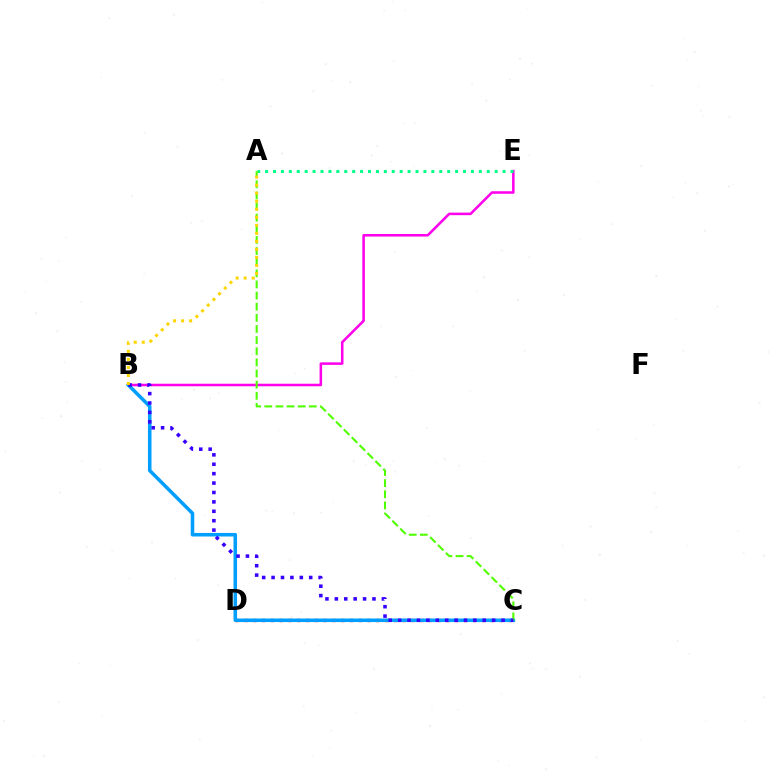{('B', 'E'): [{'color': '#ff00ed', 'line_style': 'solid', 'thickness': 1.83}], ('C', 'D'): [{'color': '#ff0000', 'line_style': 'dotted', 'thickness': 2.39}], ('A', 'E'): [{'color': '#00ff86', 'line_style': 'dotted', 'thickness': 2.15}], ('B', 'C'): [{'color': '#009eff', 'line_style': 'solid', 'thickness': 2.55}, {'color': '#3700ff', 'line_style': 'dotted', 'thickness': 2.56}], ('A', 'C'): [{'color': '#4fff00', 'line_style': 'dashed', 'thickness': 1.51}], ('A', 'B'): [{'color': '#ffd500', 'line_style': 'dotted', 'thickness': 2.18}]}